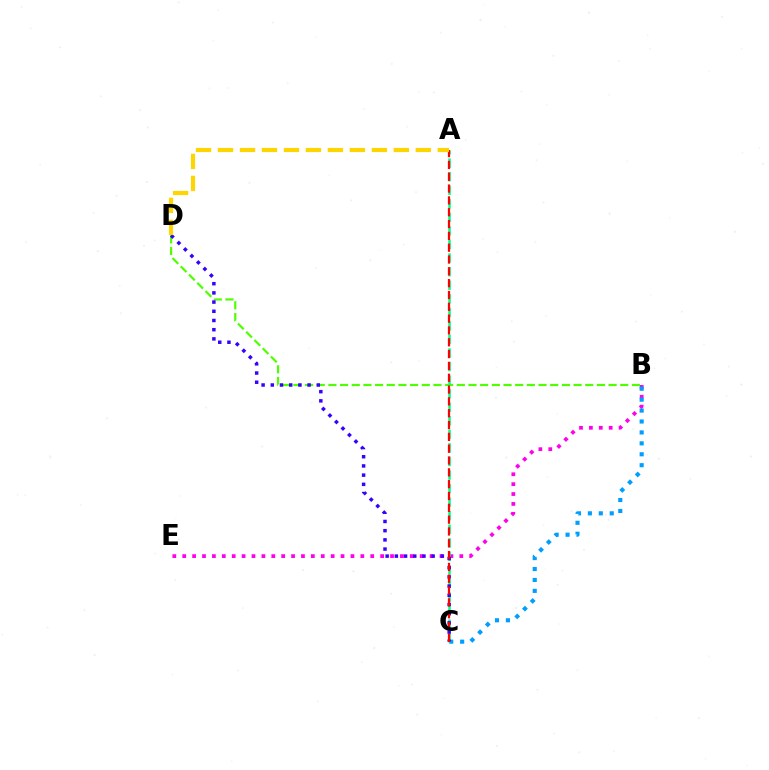{('B', 'E'): [{'color': '#ff00ed', 'line_style': 'dotted', 'thickness': 2.69}], ('B', 'C'): [{'color': '#009eff', 'line_style': 'dotted', 'thickness': 2.97}], ('B', 'D'): [{'color': '#4fff00', 'line_style': 'dashed', 'thickness': 1.59}], ('A', 'C'): [{'color': '#00ff86', 'line_style': 'dashed', 'thickness': 1.84}, {'color': '#ff0000', 'line_style': 'dashed', 'thickness': 1.61}], ('C', 'D'): [{'color': '#3700ff', 'line_style': 'dotted', 'thickness': 2.5}], ('A', 'D'): [{'color': '#ffd500', 'line_style': 'dashed', 'thickness': 2.99}]}